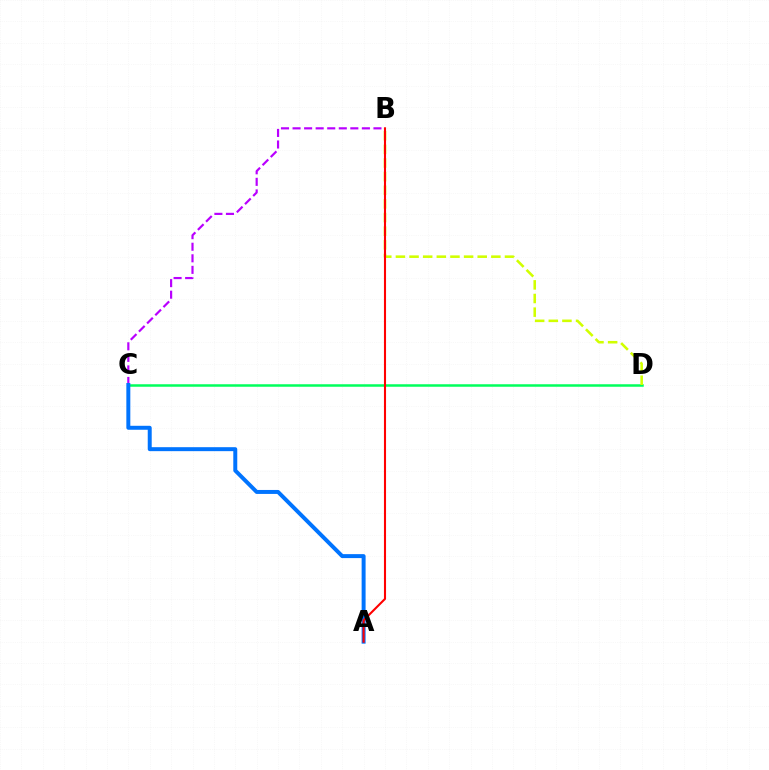{('B', 'C'): [{'color': '#b900ff', 'line_style': 'dashed', 'thickness': 1.57}], ('C', 'D'): [{'color': '#00ff5c', 'line_style': 'solid', 'thickness': 1.8}], ('B', 'D'): [{'color': '#d1ff00', 'line_style': 'dashed', 'thickness': 1.85}], ('A', 'C'): [{'color': '#0074ff', 'line_style': 'solid', 'thickness': 2.86}], ('A', 'B'): [{'color': '#ff0000', 'line_style': 'solid', 'thickness': 1.51}]}